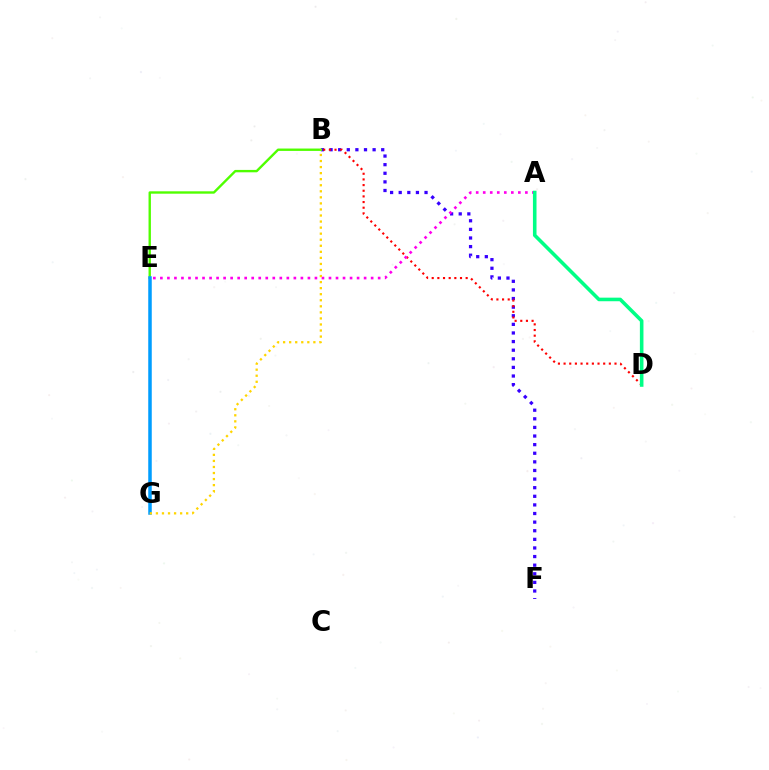{('B', 'F'): [{'color': '#3700ff', 'line_style': 'dotted', 'thickness': 2.34}], ('B', 'D'): [{'color': '#ff0000', 'line_style': 'dotted', 'thickness': 1.54}], ('A', 'E'): [{'color': '#ff00ed', 'line_style': 'dotted', 'thickness': 1.91}], ('A', 'D'): [{'color': '#00ff86', 'line_style': 'solid', 'thickness': 2.58}], ('B', 'E'): [{'color': '#4fff00', 'line_style': 'solid', 'thickness': 1.72}], ('E', 'G'): [{'color': '#009eff', 'line_style': 'solid', 'thickness': 2.52}], ('B', 'G'): [{'color': '#ffd500', 'line_style': 'dotted', 'thickness': 1.64}]}